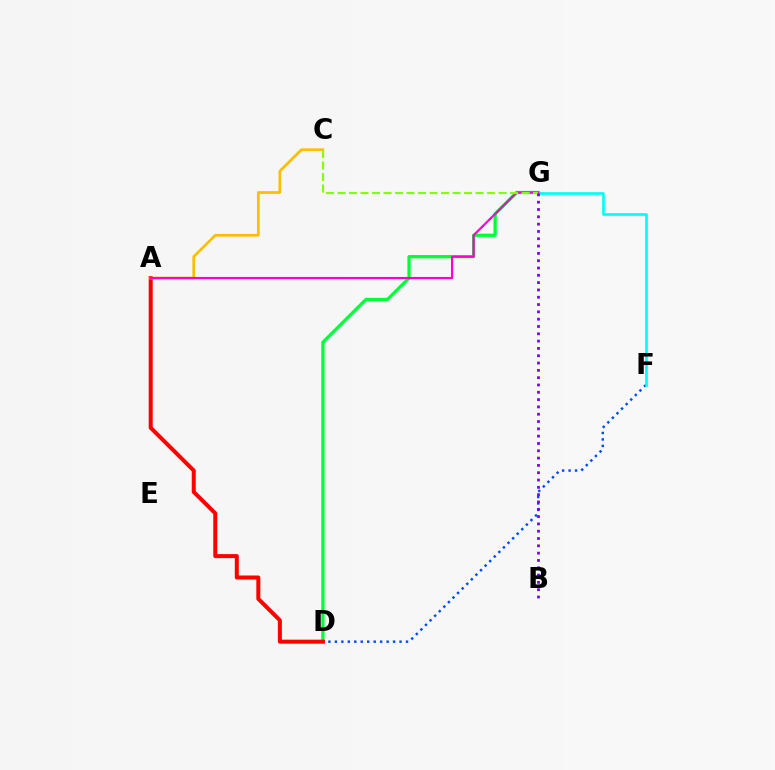{('D', 'G'): [{'color': '#00ff39', 'line_style': 'solid', 'thickness': 2.34}], ('D', 'F'): [{'color': '#004bff', 'line_style': 'dotted', 'thickness': 1.76}], ('A', 'D'): [{'color': '#ff0000', 'line_style': 'solid', 'thickness': 2.89}], ('A', 'C'): [{'color': '#ffbd00', 'line_style': 'solid', 'thickness': 1.95}], ('F', 'G'): [{'color': '#00fff6', 'line_style': 'solid', 'thickness': 1.91}], ('A', 'G'): [{'color': '#ff00cf', 'line_style': 'solid', 'thickness': 1.6}], ('C', 'G'): [{'color': '#84ff00', 'line_style': 'dashed', 'thickness': 1.56}], ('B', 'G'): [{'color': '#7200ff', 'line_style': 'dotted', 'thickness': 1.99}]}